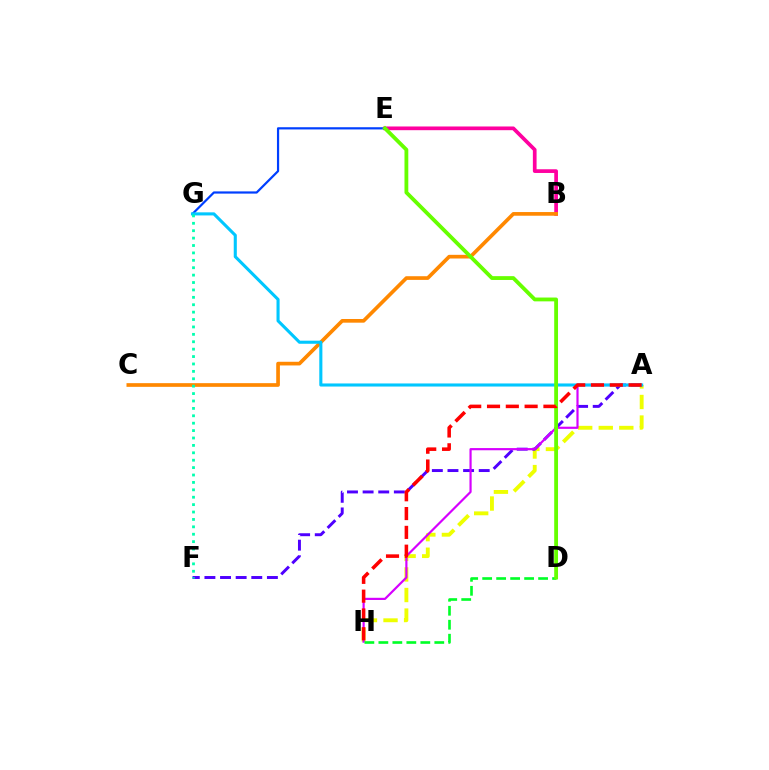{('A', 'H'): [{'color': '#eeff00', 'line_style': 'dashed', 'thickness': 2.79}, {'color': '#d600ff', 'line_style': 'solid', 'thickness': 1.57}, {'color': '#ff0000', 'line_style': 'dashed', 'thickness': 2.55}], ('A', 'F'): [{'color': '#4f00ff', 'line_style': 'dashed', 'thickness': 2.12}], ('B', 'E'): [{'color': '#ff00a0', 'line_style': 'solid', 'thickness': 2.67}], ('E', 'G'): [{'color': '#003fff', 'line_style': 'solid', 'thickness': 1.59}], ('D', 'H'): [{'color': '#00ff27', 'line_style': 'dashed', 'thickness': 1.9}], ('B', 'C'): [{'color': '#ff8800', 'line_style': 'solid', 'thickness': 2.65}], ('A', 'G'): [{'color': '#00c7ff', 'line_style': 'solid', 'thickness': 2.22}], ('F', 'G'): [{'color': '#00ffaf', 'line_style': 'dotted', 'thickness': 2.01}], ('D', 'E'): [{'color': '#66ff00', 'line_style': 'solid', 'thickness': 2.75}]}